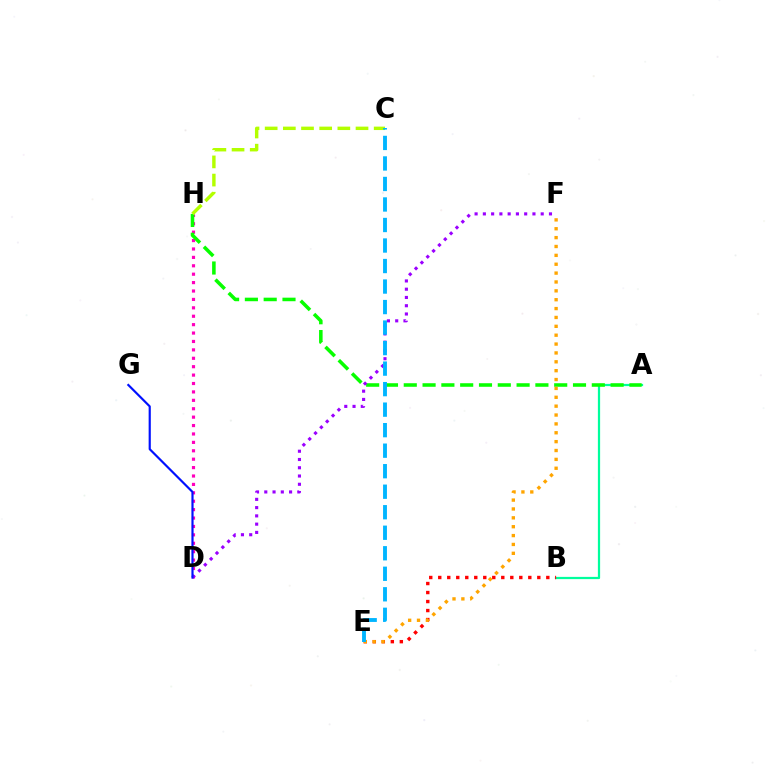{('A', 'B'): [{'color': '#00ff9d', 'line_style': 'solid', 'thickness': 1.61}], ('D', 'H'): [{'color': '#ff00bd', 'line_style': 'dotted', 'thickness': 2.28}], ('A', 'H'): [{'color': '#08ff00', 'line_style': 'dashed', 'thickness': 2.55}], ('D', 'F'): [{'color': '#9b00ff', 'line_style': 'dotted', 'thickness': 2.25}], ('D', 'G'): [{'color': '#0010ff', 'line_style': 'solid', 'thickness': 1.56}], ('B', 'E'): [{'color': '#ff0000', 'line_style': 'dotted', 'thickness': 2.45}], ('E', 'F'): [{'color': '#ffa500', 'line_style': 'dotted', 'thickness': 2.41}], ('C', 'H'): [{'color': '#b3ff00', 'line_style': 'dashed', 'thickness': 2.47}], ('C', 'E'): [{'color': '#00b5ff', 'line_style': 'dashed', 'thickness': 2.79}]}